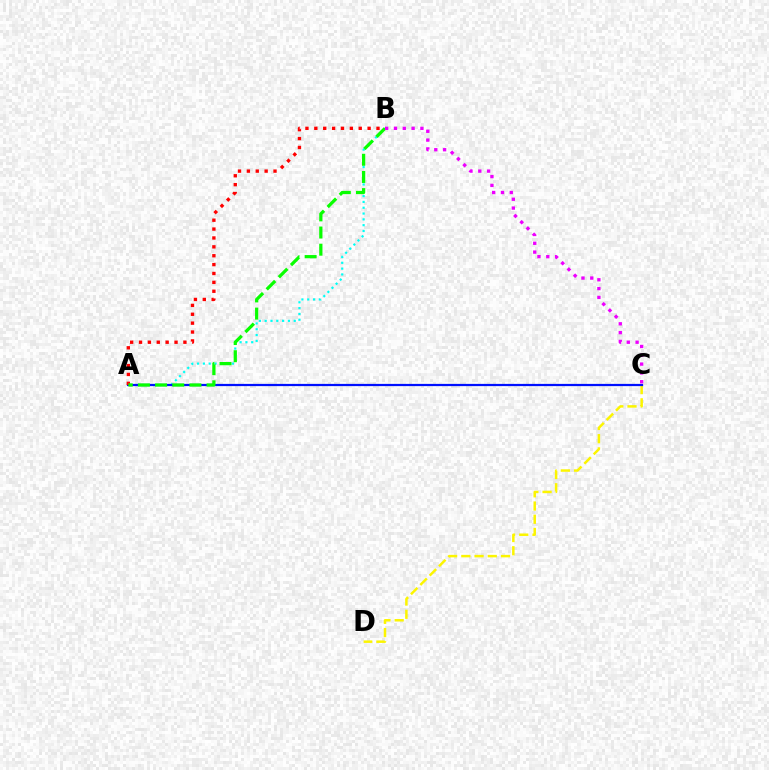{('A', 'B'): [{'color': '#00fff6', 'line_style': 'dotted', 'thickness': 1.58}, {'color': '#ff0000', 'line_style': 'dotted', 'thickness': 2.41}, {'color': '#08ff00', 'line_style': 'dashed', 'thickness': 2.33}], ('C', 'D'): [{'color': '#fcf500', 'line_style': 'dashed', 'thickness': 1.8}], ('A', 'C'): [{'color': '#0010ff', 'line_style': 'solid', 'thickness': 1.6}], ('B', 'C'): [{'color': '#ee00ff', 'line_style': 'dotted', 'thickness': 2.39}]}